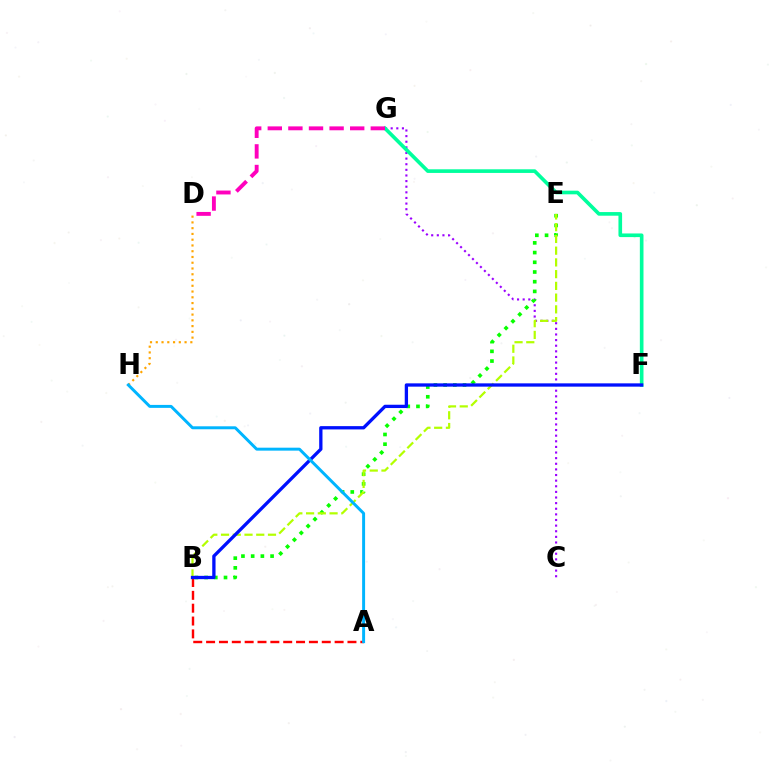{('D', 'H'): [{'color': '#ffa500', 'line_style': 'dotted', 'thickness': 1.57}], ('C', 'G'): [{'color': '#9b00ff', 'line_style': 'dotted', 'thickness': 1.53}], ('F', 'G'): [{'color': '#00ff9d', 'line_style': 'solid', 'thickness': 2.62}], ('A', 'B'): [{'color': '#ff0000', 'line_style': 'dashed', 'thickness': 1.75}], ('B', 'E'): [{'color': '#08ff00', 'line_style': 'dotted', 'thickness': 2.64}, {'color': '#b3ff00', 'line_style': 'dashed', 'thickness': 1.59}], ('B', 'F'): [{'color': '#0010ff', 'line_style': 'solid', 'thickness': 2.38}], ('D', 'G'): [{'color': '#ff00bd', 'line_style': 'dashed', 'thickness': 2.8}], ('A', 'H'): [{'color': '#00b5ff', 'line_style': 'solid', 'thickness': 2.13}]}